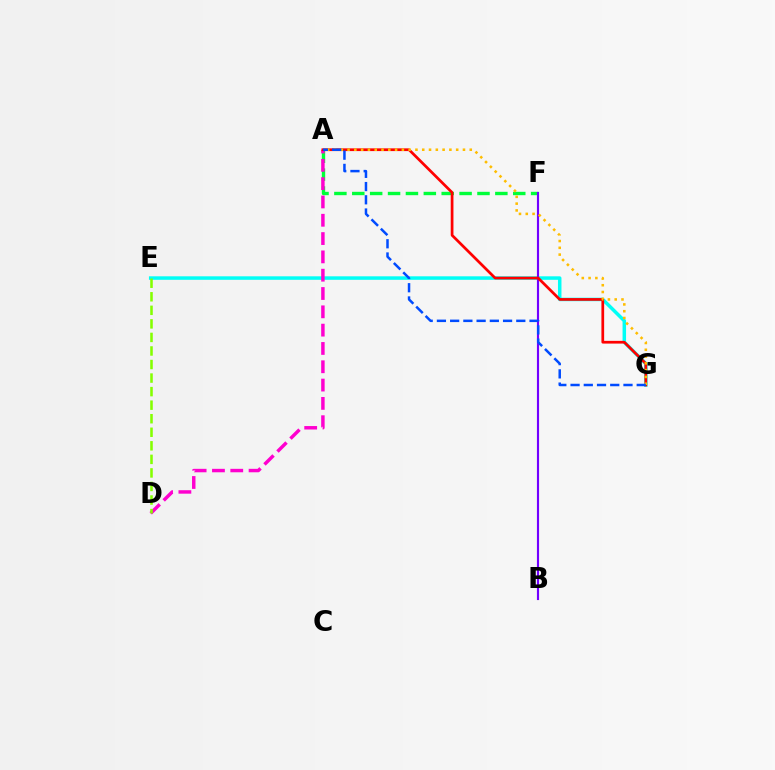{('E', 'G'): [{'color': '#00fff6', 'line_style': 'solid', 'thickness': 2.52}], ('A', 'F'): [{'color': '#00ff39', 'line_style': 'dashed', 'thickness': 2.43}], ('B', 'F'): [{'color': '#7200ff', 'line_style': 'solid', 'thickness': 1.54}], ('A', 'D'): [{'color': '#ff00cf', 'line_style': 'dashed', 'thickness': 2.49}], ('A', 'G'): [{'color': '#ff0000', 'line_style': 'solid', 'thickness': 1.96}, {'color': '#ffbd00', 'line_style': 'dotted', 'thickness': 1.84}, {'color': '#004bff', 'line_style': 'dashed', 'thickness': 1.8}], ('D', 'E'): [{'color': '#84ff00', 'line_style': 'dashed', 'thickness': 1.84}]}